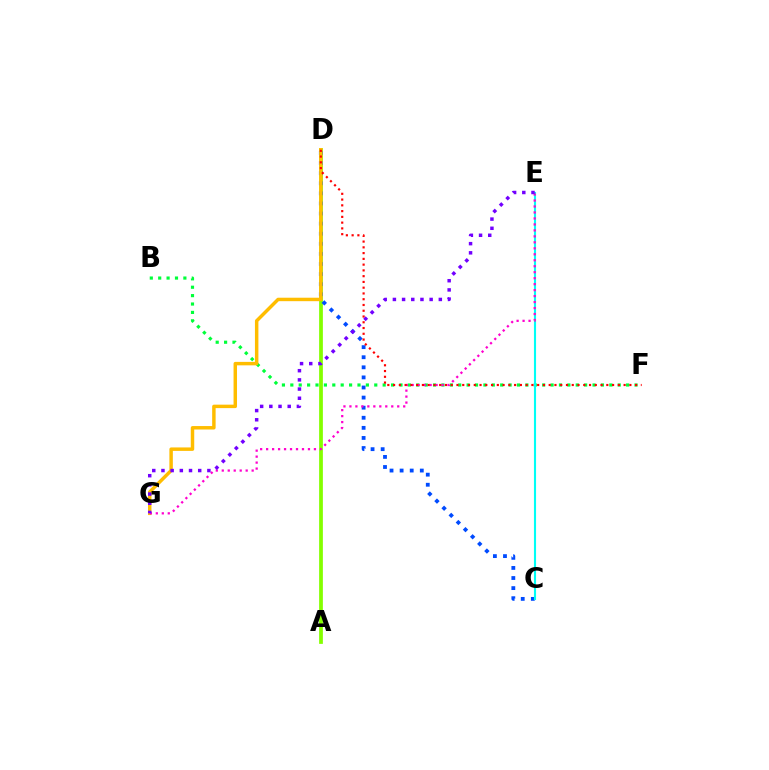{('A', 'D'): [{'color': '#84ff00', 'line_style': 'solid', 'thickness': 2.7}], ('B', 'F'): [{'color': '#00ff39', 'line_style': 'dotted', 'thickness': 2.28}], ('C', 'D'): [{'color': '#004bff', 'line_style': 'dotted', 'thickness': 2.74}], ('D', 'G'): [{'color': '#ffbd00', 'line_style': 'solid', 'thickness': 2.49}], ('C', 'E'): [{'color': '#00fff6', 'line_style': 'solid', 'thickness': 1.52}], ('E', 'G'): [{'color': '#ff00cf', 'line_style': 'dotted', 'thickness': 1.62}, {'color': '#7200ff', 'line_style': 'dotted', 'thickness': 2.5}], ('D', 'F'): [{'color': '#ff0000', 'line_style': 'dotted', 'thickness': 1.57}]}